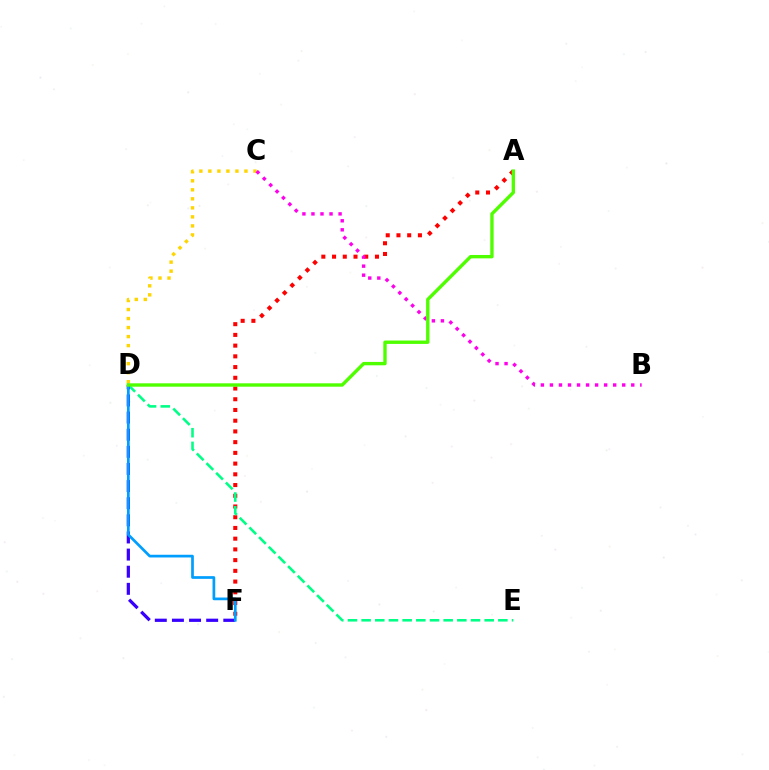{('A', 'F'): [{'color': '#ff0000', 'line_style': 'dotted', 'thickness': 2.91}], ('D', 'E'): [{'color': '#00ff86', 'line_style': 'dashed', 'thickness': 1.86}], ('C', 'D'): [{'color': '#ffd500', 'line_style': 'dotted', 'thickness': 2.45}], ('B', 'C'): [{'color': '#ff00ed', 'line_style': 'dotted', 'thickness': 2.46}], ('D', 'F'): [{'color': '#3700ff', 'line_style': 'dashed', 'thickness': 2.33}, {'color': '#009eff', 'line_style': 'solid', 'thickness': 1.95}], ('A', 'D'): [{'color': '#4fff00', 'line_style': 'solid', 'thickness': 2.43}]}